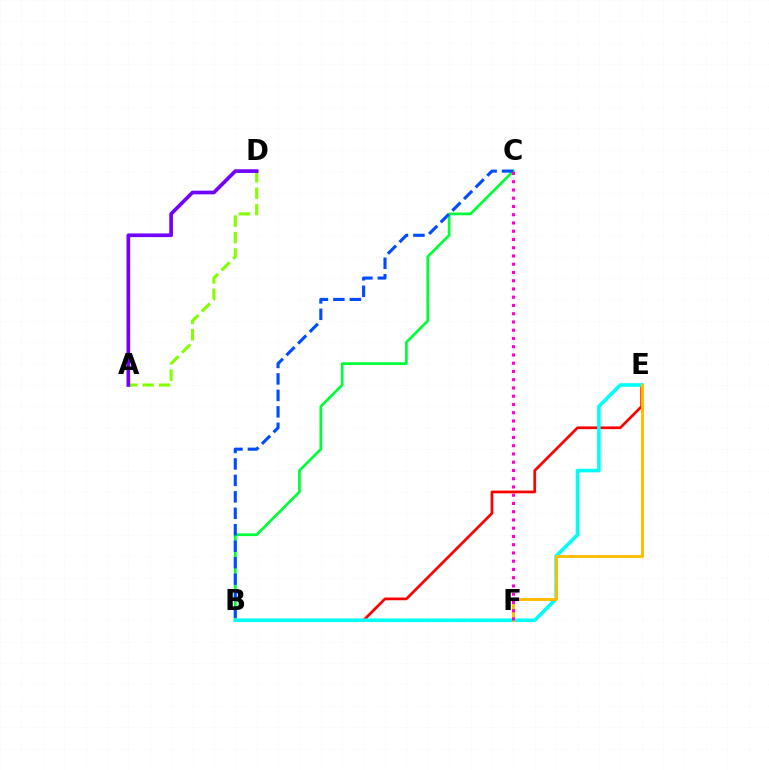{('A', 'D'): [{'color': '#84ff00', 'line_style': 'dashed', 'thickness': 2.23}, {'color': '#7200ff', 'line_style': 'solid', 'thickness': 2.64}], ('B', 'C'): [{'color': '#00ff39', 'line_style': 'solid', 'thickness': 1.97}, {'color': '#004bff', 'line_style': 'dashed', 'thickness': 2.24}], ('B', 'E'): [{'color': '#ff0000', 'line_style': 'solid', 'thickness': 1.95}, {'color': '#00fff6', 'line_style': 'solid', 'thickness': 2.58}], ('E', 'F'): [{'color': '#ffbd00', 'line_style': 'solid', 'thickness': 2.12}], ('C', 'F'): [{'color': '#ff00cf', 'line_style': 'dotted', 'thickness': 2.24}]}